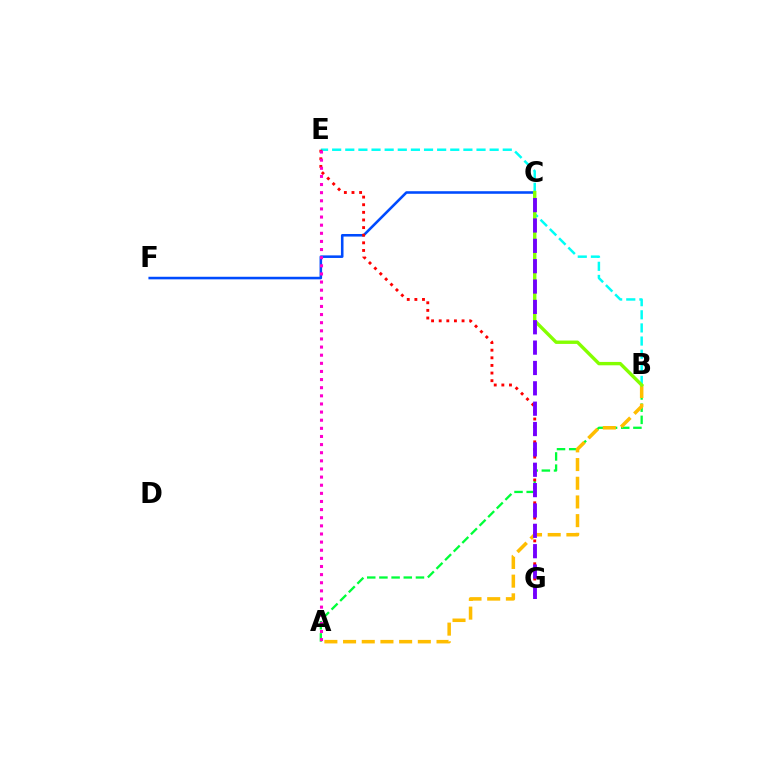{('A', 'B'): [{'color': '#00ff39', 'line_style': 'dashed', 'thickness': 1.65}, {'color': '#ffbd00', 'line_style': 'dashed', 'thickness': 2.54}], ('C', 'F'): [{'color': '#004bff', 'line_style': 'solid', 'thickness': 1.85}], ('B', 'E'): [{'color': '#00fff6', 'line_style': 'dashed', 'thickness': 1.78}], ('E', 'G'): [{'color': '#ff0000', 'line_style': 'dotted', 'thickness': 2.07}], ('A', 'E'): [{'color': '#ff00cf', 'line_style': 'dotted', 'thickness': 2.21}], ('B', 'C'): [{'color': '#84ff00', 'line_style': 'solid', 'thickness': 2.43}], ('C', 'G'): [{'color': '#7200ff', 'line_style': 'dashed', 'thickness': 2.77}]}